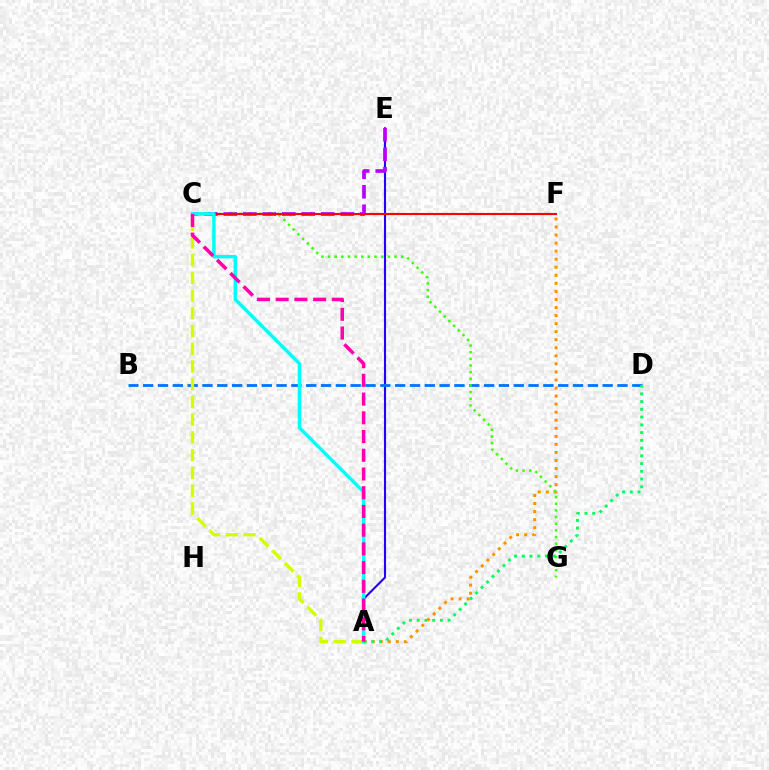{('A', 'E'): [{'color': '#2500ff', 'line_style': 'solid', 'thickness': 1.52}], ('A', 'F'): [{'color': '#ff9400', 'line_style': 'dotted', 'thickness': 2.19}], ('C', 'E'): [{'color': '#b900ff', 'line_style': 'dashed', 'thickness': 2.65}], ('B', 'D'): [{'color': '#0074ff', 'line_style': 'dashed', 'thickness': 2.01}], ('A', 'C'): [{'color': '#d1ff00', 'line_style': 'dashed', 'thickness': 2.41}, {'color': '#00fff6', 'line_style': 'solid', 'thickness': 2.48}, {'color': '#ff00ac', 'line_style': 'dashed', 'thickness': 2.54}], ('C', 'G'): [{'color': '#3dff00', 'line_style': 'dotted', 'thickness': 1.81}], ('C', 'F'): [{'color': '#ff0000', 'line_style': 'solid', 'thickness': 1.53}], ('A', 'D'): [{'color': '#00ff5c', 'line_style': 'dotted', 'thickness': 2.1}]}